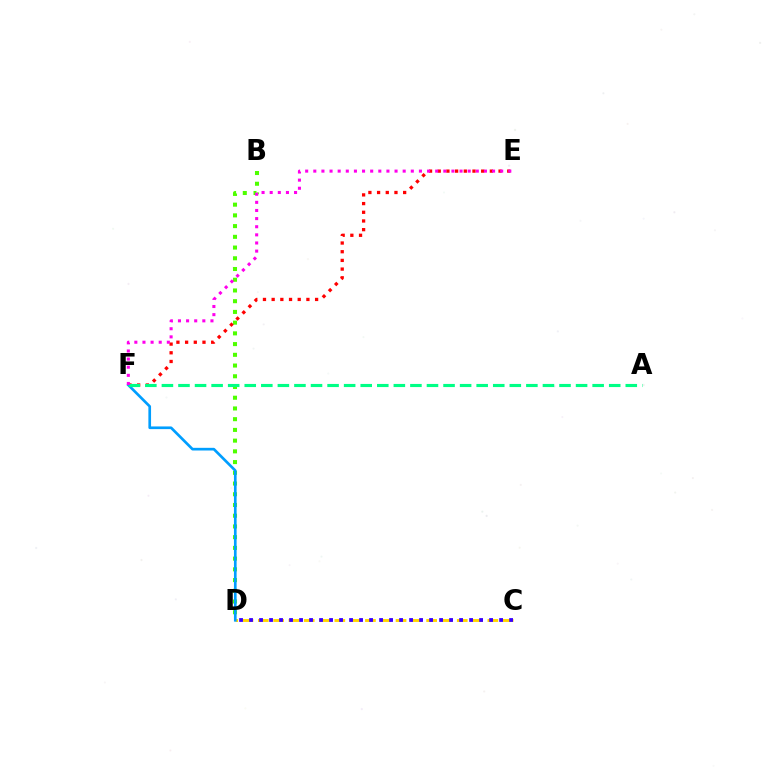{('C', 'D'): [{'color': '#ffd500', 'line_style': 'dashed', 'thickness': 2.08}, {'color': '#3700ff', 'line_style': 'dotted', 'thickness': 2.72}], ('B', 'D'): [{'color': '#4fff00', 'line_style': 'dotted', 'thickness': 2.91}], ('E', 'F'): [{'color': '#ff0000', 'line_style': 'dotted', 'thickness': 2.36}, {'color': '#ff00ed', 'line_style': 'dotted', 'thickness': 2.21}], ('D', 'F'): [{'color': '#009eff', 'line_style': 'solid', 'thickness': 1.93}], ('A', 'F'): [{'color': '#00ff86', 'line_style': 'dashed', 'thickness': 2.25}]}